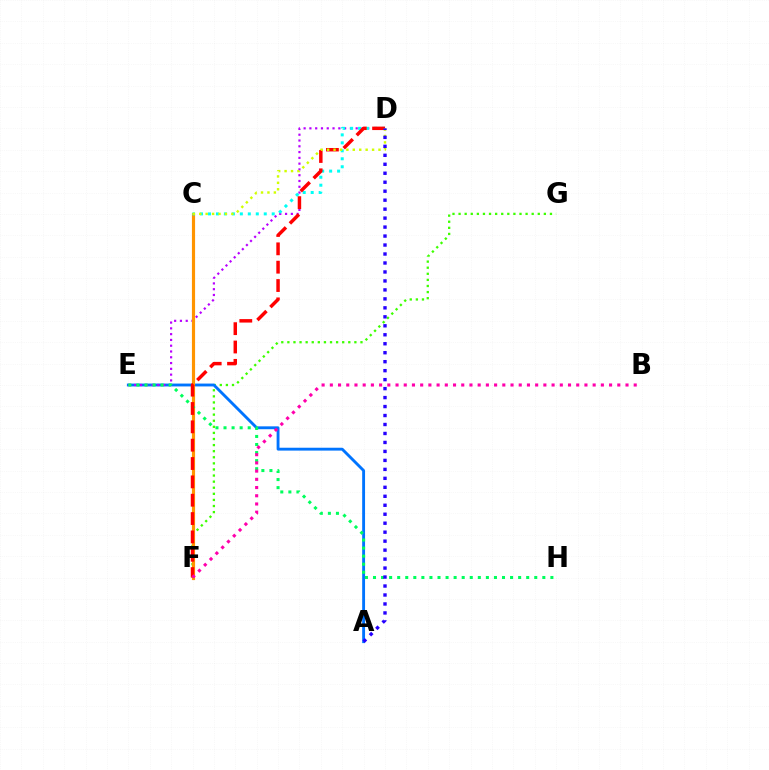{('F', 'G'): [{'color': '#3dff00', 'line_style': 'dotted', 'thickness': 1.66}], ('A', 'E'): [{'color': '#0074ff', 'line_style': 'solid', 'thickness': 2.07}], ('D', 'E'): [{'color': '#b900ff', 'line_style': 'dotted', 'thickness': 1.57}], ('C', 'F'): [{'color': '#ff9400', 'line_style': 'solid', 'thickness': 2.28}], ('C', 'D'): [{'color': '#00fff6', 'line_style': 'dotted', 'thickness': 2.17}, {'color': '#d1ff00', 'line_style': 'dotted', 'thickness': 1.74}], ('E', 'H'): [{'color': '#00ff5c', 'line_style': 'dotted', 'thickness': 2.19}], ('D', 'F'): [{'color': '#ff0000', 'line_style': 'dashed', 'thickness': 2.49}], ('A', 'D'): [{'color': '#2500ff', 'line_style': 'dotted', 'thickness': 2.44}], ('B', 'F'): [{'color': '#ff00ac', 'line_style': 'dotted', 'thickness': 2.23}]}